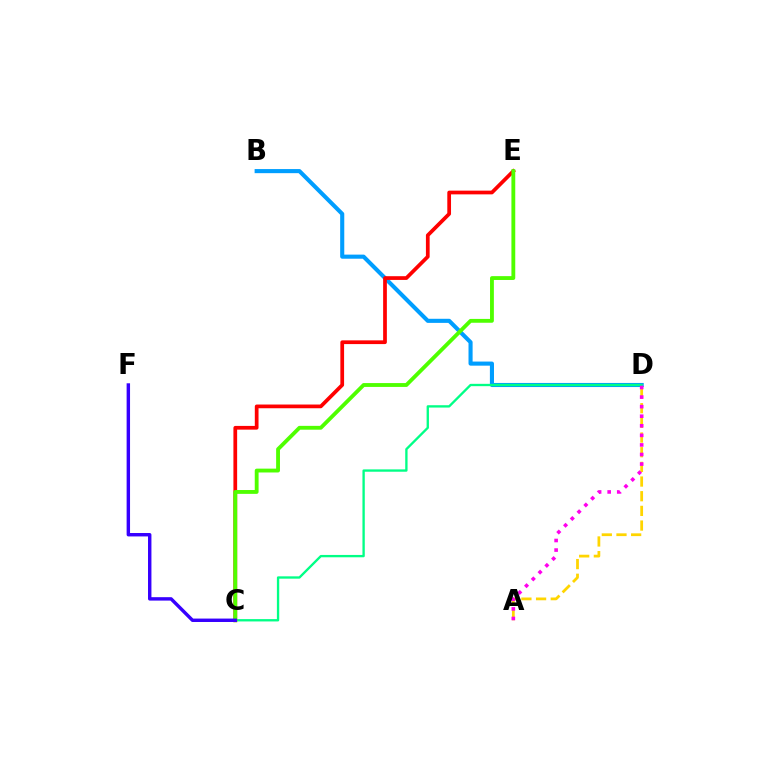{('A', 'D'): [{'color': '#ffd500', 'line_style': 'dashed', 'thickness': 1.99}, {'color': '#ff00ed', 'line_style': 'dotted', 'thickness': 2.6}], ('B', 'D'): [{'color': '#009eff', 'line_style': 'solid', 'thickness': 2.95}], ('C', 'D'): [{'color': '#00ff86', 'line_style': 'solid', 'thickness': 1.68}], ('C', 'E'): [{'color': '#ff0000', 'line_style': 'solid', 'thickness': 2.68}, {'color': '#4fff00', 'line_style': 'solid', 'thickness': 2.76}], ('C', 'F'): [{'color': '#3700ff', 'line_style': 'solid', 'thickness': 2.46}]}